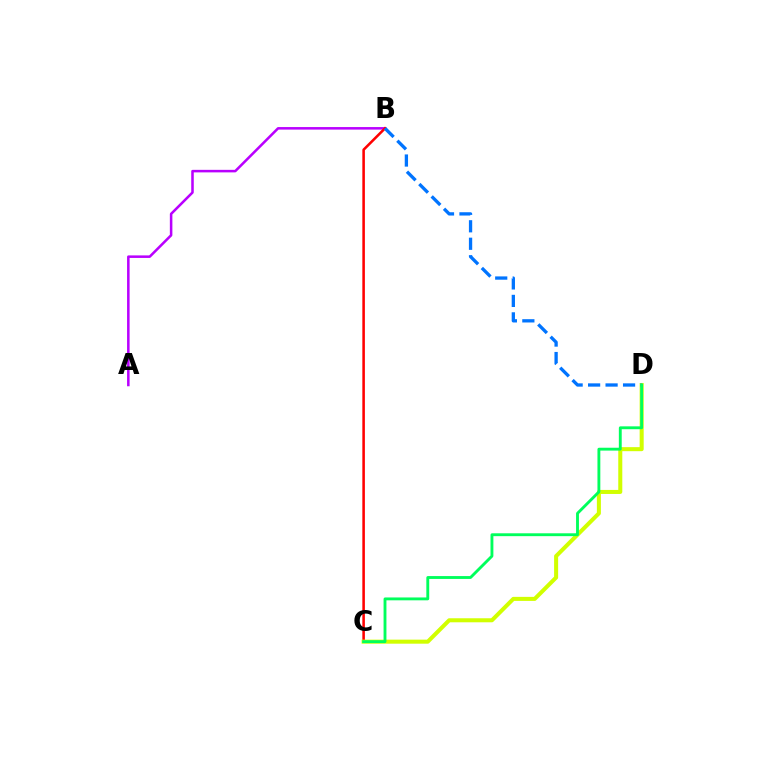{('A', 'B'): [{'color': '#b900ff', 'line_style': 'solid', 'thickness': 1.83}], ('B', 'C'): [{'color': '#ff0000', 'line_style': 'solid', 'thickness': 1.84}], ('C', 'D'): [{'color': '#d1ff00', 'line_style': 'solid', 'thickness': 2.91}, {'color': '#00ff5c', 'line_style': 'solid', 'thickness': 2.06}], ('B', 'D'): [{'color': '#0074ff', 'line_style': 'dashed', 'thickness': 2.37}]}